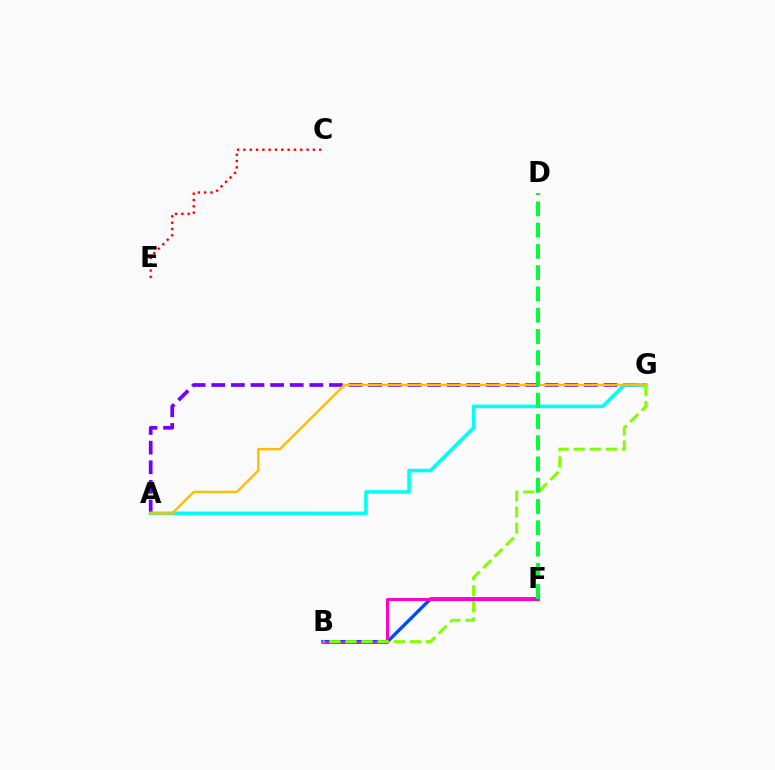{('A', 'G'): [{'color': '#7200ff', 'line_style': 'dashed', 'thickness': 2.66}, {'color': '#00fff6', 'line_style': 'solid', 'thickness': 2.59}, {'color': '#ffbd00', 'line_style': 'solid', 'thickness': 1.73}], ('B', 'F'): [{'color': '#004bff', 'line_style': 'solid', 'thickness': 2.42}, {'color': '#ff00cf', 'line_style': 'solid', 'thickness': 2.16}], ('B', 'G'): [{'color': '#84ff00', 'line_style': 'dashed', 'thickness': 2.19}], ('D', 'F'): [{'color': '#00ff39', 'line_style': 'dashed', 'thickness': 2.89}], ('C', 'E'): [{'color': '#ff0000', 'line_style': 'dotted', 'thickness': 1.72}]}